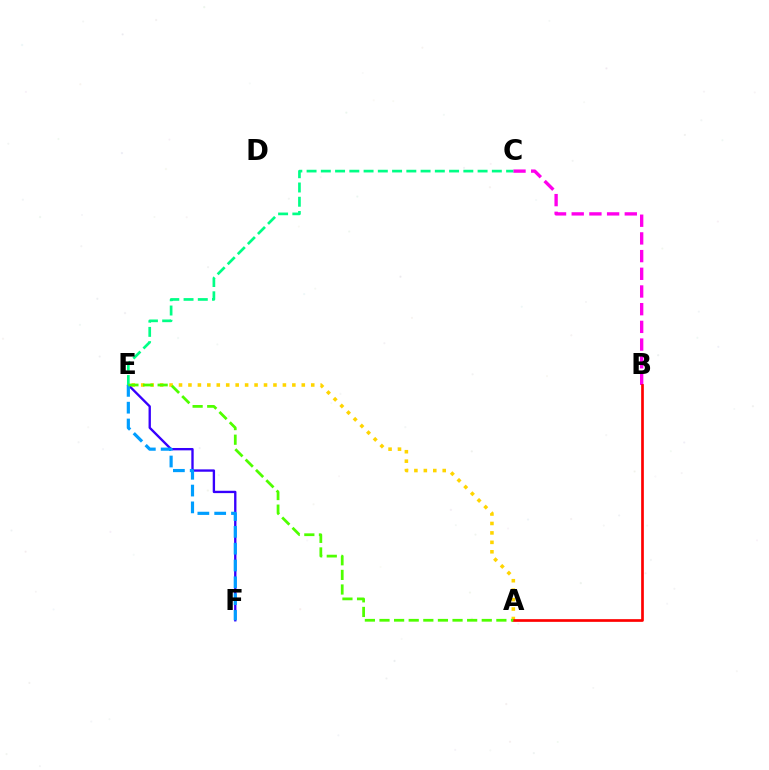{('A', 'E'): [{'color': '#ffd500', 'line_style': 'dotted', 'thickness': 2.57}, {'color': '#4fff00', 'line_style': 'dashed', 'thickness': 1.98}], ('B', 'C'): [{'color': '#ff00ed', 'line_style': 'dashed', 'thickness': 2.4}], ('E', 'F'): [{'color': '#3700ff', 'line_style': 'solid', 'thickness': 1.69}, {'color': '#009eff', 'line_style': 'dashed', 'thickness': 2.28}], ('A', 'B'): [{'color': '#ff0000', 'line_style': 'solid', 'thickness': 1.94}], ('C', 'E'): [{'color': '#00ff86', 'line_style': 'dashed', 'thickness': 1.94}]}